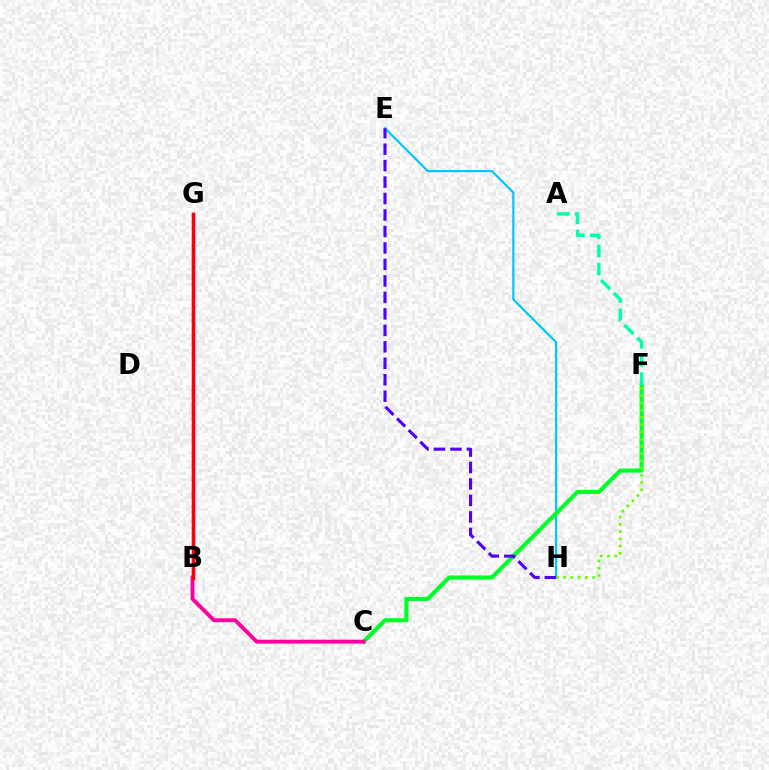{('B', 'G'): [{'color': '#d600ff', 'line_style': 'solid', 'thickness': 2.42}, {'color': '#003fff', 'line_style': 'solid', 'thickness': 2.06}, {'color': '#eeff00', 'line_style': 'dashed', 'thickness': 2.08}, {'color': '#ff8800', 'line_style': 'solid', 'thickness': 2.22}, {'color': '#ff0000', 'line_style': 'solid', 'thickness': 2.37}], ('E', 'H'): [{'color': '#00c7ff', 'line_style': 'solid', 'thickness': 1.59}, {'color': '#4f00ff', 'line_style': 'dashed', 'thickness': 2.24}], ('C', 'F'): [{'color': '#00ff27', 'line_style': 'solid', 'thickness': 2.97}], ('F', 'H'): [{'color': '#66ff00', 'line_style': 'dotted', 'thickness': 1.97}], ('A', 'F'): [{'color': '#00ffaf', 'line_style': 'dashed', 'thickness': 2.47}], ('B', 'C'): [{'color': '#ff00a0', 'line_style': 'solid', 'thickness': 2.8}]}